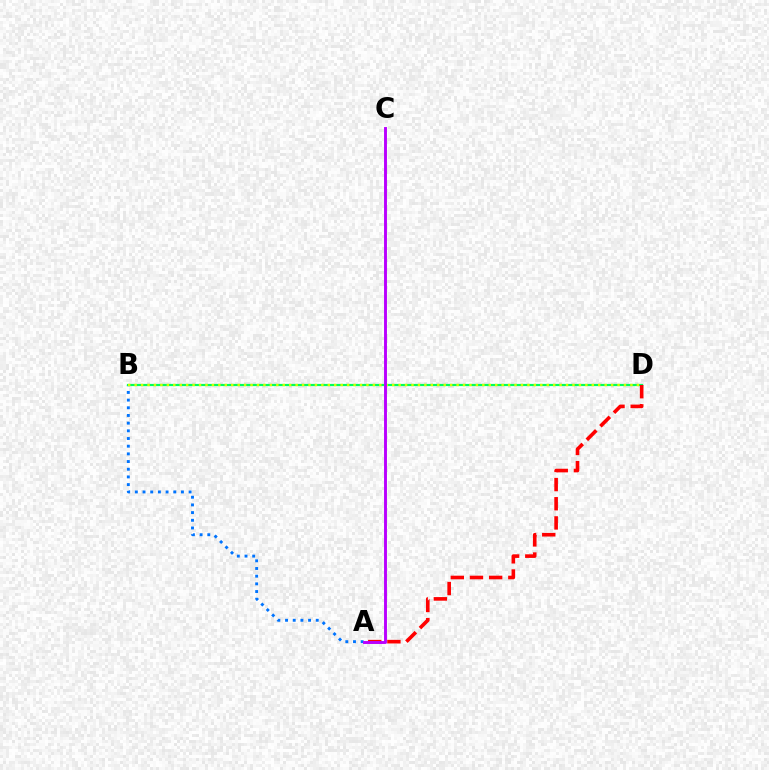{('A', 'B'): [{'color': '#0074ff', 'line_style': 'dotted', 'thickness': 2.09}], ('B', 'D'): [{'color': '#00ff5c', 'line_style': 'solid', 'thickness': 1.58}, {'color': '#d1ff00', 'line_style': 'dotted', 'thickness': 1.75}], ('A', 'D'): [{'color': '#ff0000', 'line_style': 'dashed', 'thickness': 2.6}], ('A', 'C'): [{'color': '#b900ff', 'line_style': 'solid', 'thickness': 2.1}]}